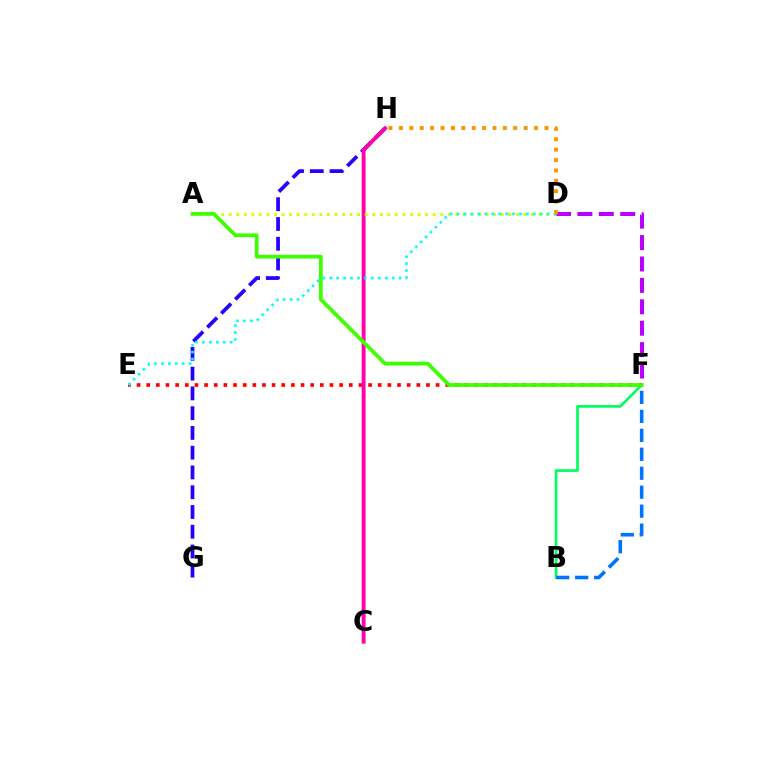{('B', 'F'): [{'color': '#00ff5c', 'line_style': 'solid', 'thickness': 1.92}, {'color': '#0074ff', 'line_style': 'dashed', 'thickness': 2.58}], ('G', 'H'): [{'color': '#2500ff', 'line_style': 'dashed', 'thickness': 2.68}], ('E', 'F'): [{'color': '#ff0000', 'line_style': 'dotted', 'thickness': 2.62}], ('D', 'F'): [{'color': '#b900ff', 'line_style': 'dashed', 'thickness': 2.91}], ('C', 'H'): [{'color': '#ff00ac', 'line_style': 'solid', 'thickness': 2.79}], ('A', 'D'): [{'color': '#d1ff00', 'line_style': 'dotted', 'thickness': 2.05}], ('A', 'F'): [{'color': '#3dff00', 'line_style': 'solid', 'thickness': 2.69}], ('D', 'E'): [{'color': '#00fff6', 'line_style': 'dotted', 'thickness': 1.88}], ('D', 'H'): [{'color': '#ff9400', 'line_style': 'dotted', 'thickness': 2.82}]}